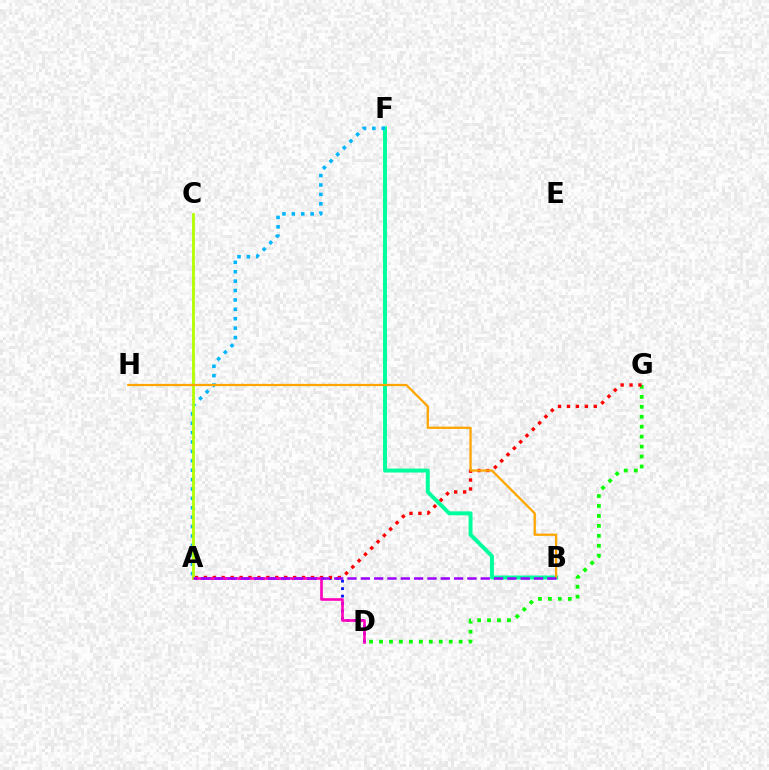{('D', 'G'): [{'color': '#08ff00', 'line_style': 'dotted', 'thickness': 2.7}], ('A', 'D'): [{'color': '#0010ff', 'line_style': 'dotted', 'thickness': 2.02}, {'color': '#ff00bd', 'line_style': 'solid', 'thickness': 1.88}], ('B', 'F'): [{'color': '#00ff9d', 'line_style': 'solid', 'thickness': 2.84}], ('A', 'G'): [{'color': '#ff0000', 'line_style': 'dotted', 'thickness': 2.43}], ('A', 'F'): [{'color': '#00b5ff', 'line_style': 'dotted', 'thickness': 2.55}], ('A', 'C'): [{'color': '#b3ff00', 'line_style': 'solid', 'thickness': 2.0}], ('B', 'H'): [{'color': '#ffa500', 'line_style': 'solid', 'thickness': 1.63}], ('A', 'B'): [{'color': '#9b00ff', 'line_style': 'dashed', 'thickness': 1.81}]}